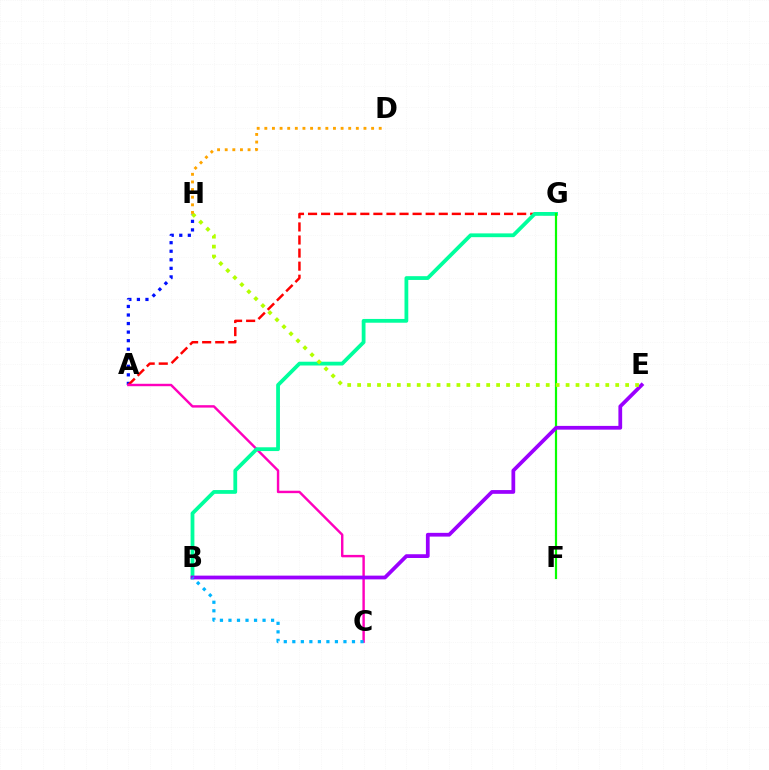{('A', 'H'): [{'color': '#0010ff', 'line_style': 'dotted', 'thickness': 2.32}], ('A', 'G'): [{'color': '#ff0000', 'line_style': 'dashed', 'thickness': 1.78}], ('A', 'C'): [{'color': '#ff00bd', 'line_style': 'solid', 'thickness': 1.74}], ('B', 'G'): [{'color': '#00ff9d', 'line_style': 'solid', 'thickness': 2.72}], ('F', 'G'): [{'color': '#08ff00', 'line_style': 'solid', 'thickness': 1.59}], ('B', 'E'): [{'color': '#9b00ff', 'line_style': 'solid', 'thickness': 2.7}], ('E', 'H'): [{'color': '#b3ff00', 'line_style': 'dotted', 'thickness': 2.7}], ('D', 'H'): [{'color': '#ffa500', 'line_style': 'dotted', 'thickness': 2.07}], ('B', 'C'): [{'color': '#00b5ff', 'line_style': 'dotted', 'thickness': 2.32}]}